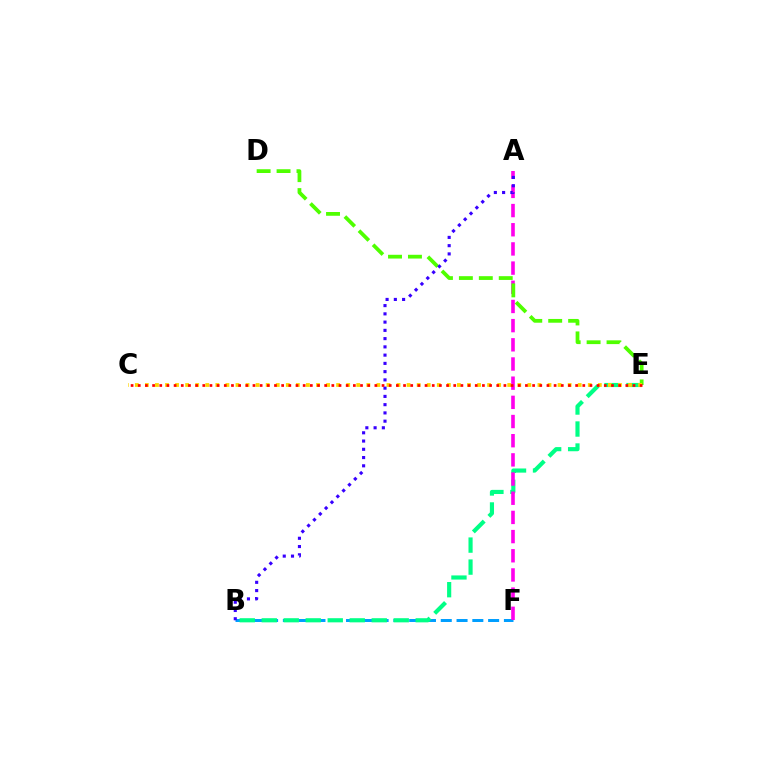{('B', 'F'): [{'color': '#009eff', 'line_style': 'dashed', 'thickness': 2.14}], ('B', 'E'): [{'color': '#00ff86', 'line_style': 'dashed', 'thickness': 2.99}], ('A', 'F'): [{'color': '#ff00ed', 'line_style': 'dashed', 'thickness': 2.61}], ('D', 'E'): [{'color': '#4fff00', 'line_style': 'dashed', 'thickness': 2.71}], ('C', 'E'): [{'color': '#ffd500', 'line_style': 'dotted', 'thickness': 2.73}, {'color': '#ff0000', 'line_style': 'dotted', 'thickness': 1.95}], ('A', 'B'): [{'color': '#3700ff', 'line_style': 'dotted', 'thickness': 2.24}]}